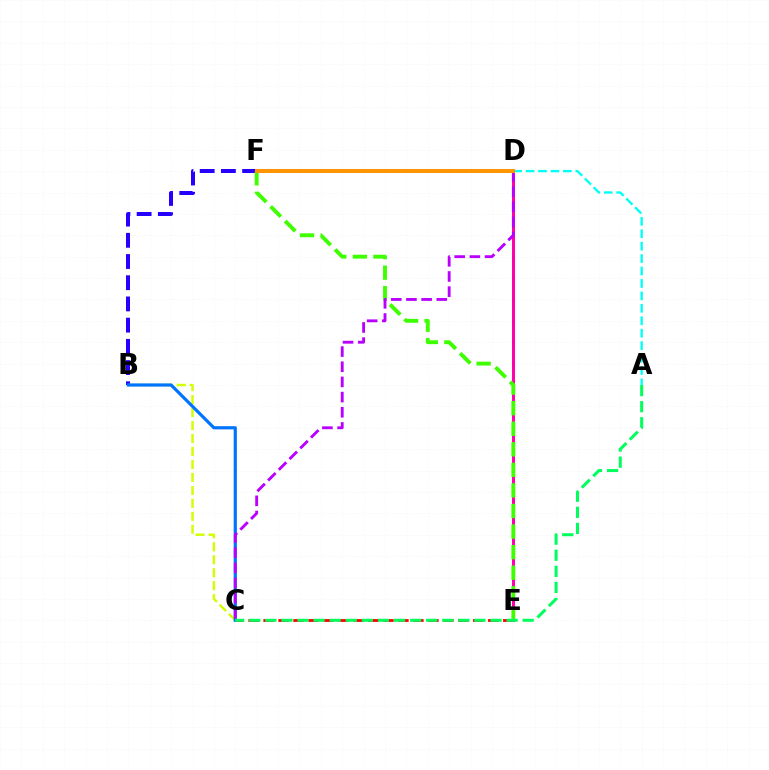{('B', 'F'): [{'color': '#2500ff', 'line_style': 'dashed', 'thickness': 2.88}], ('C', 'E'): [{'color': '#ff0000', 'line_style': 'dashed', 'thickness': 2.03}], ('B', 'C'): [{'color': '#d1ff00', 'line_style': 'dashed', 'thickness': 1.76}, {'color': '#0074ff', 'line_style': 'solid', 'thickness': 2.29}], ('D', 'E'): [{'color': '#ff00ac', 'line_style': 'solid', 'thickness': 2.15}], ('E', 'F'): [{'color': '#3dff00', 'line_style': 'dashed', 'thickness': 2.79}], ('A', 'D'): [{'color': '#00fff6', 'line_style': 'dashed', 'thickness': 1.69}], ('C', 'D'): [{'color': '#b900ff', 'line_style': 'dashed', 'thickness': 2.06}], ('D', 'F'): [{'color': '#ff9400', 'line_style': 'solid', 'thickness': 2.85}], ('A', 'C'): [{'color': '#00ff5c', 'line_style': 'dashed', 'thickness': 2.18}]}